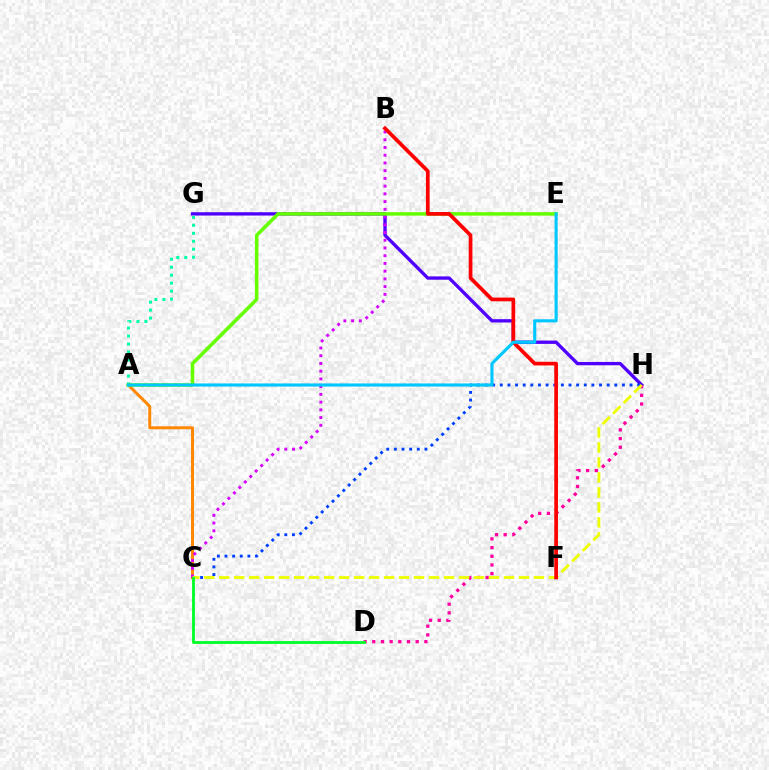{('A', 'C'): [{'color': '#ff8800', 'line_style': 'solid', 'thickness': 2.15}], ('G', 'H'): [{'color': '#4f00ff', 'line_style': 'solid', 'thickness': 2.4}], ('B', 'C'): [{'color': '#d600ff', 'line_style': 'dotted', 'thickness': 2.1}], ('A', 'G'): [{'color': '#00ffaf', 'line_style': 'dotted', 'thickness': 2.17}], ('C', 'H'): [{'color': '#003fff', 'line_style': 'dotted', 'thickness': 2.07}, {'color': '#eeff00', 'line_style': 'dashed', 'thickness': 2.04}], ('D', 'H'): [{'color': '#ff00a0', 'line_style': 'dotted', 'thickness': 2.36}], ('A', 'E'): [{'color': '#66ff00', 'line_style': 'solid', 'thickness': 2.53}, {'color': '#00c7ff', 'line_style': 'solid', 'thickness': 2.24}], ('C', 'D'): [{'color': '#00ff27', 'line_style': 'solid', 'thickness': 2.03}], ('B', 'F'): [{'color': '#ff0000', 'line_style': 'solid', 'thickness': 2.67}]}